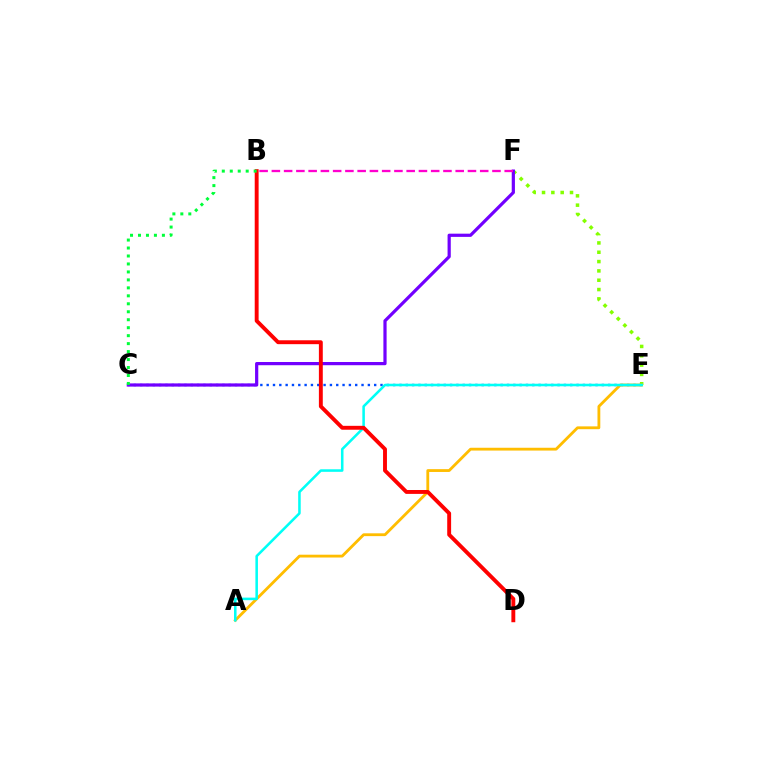{('C', 'E'): [{'color': '#004bff', 'line_style': 'dotted', 'thickness': 1.72}], ('E', 'F'): [{'color': '#84ff00', 'line_style': 'dotted', 'thickness': 2.53}], ('C', 'F'): [{'color': '#7200ff', 'line_style': 'solid', 'thickness': 2.31}], ('A', 'E'): [{'color': '#ffbd00', 'line_style': 'solid', 'thickness': 2.03}, {'color': '#00fff6', 'line_style': 'solid', 'thickness': 1.83}], ('B', 'F'): [{'color': '#ff00cf', 'line_style': 'dashed', 'thickness': 1.66}], ('B', 'D'): [{'color': '#ff0000', 'line_style': 'solid', 'thickness': 2.8}], ('B', 'C'): [{'color': '#00ff39', 'line_style': 'dotted', 'thickness': 2.16}]}